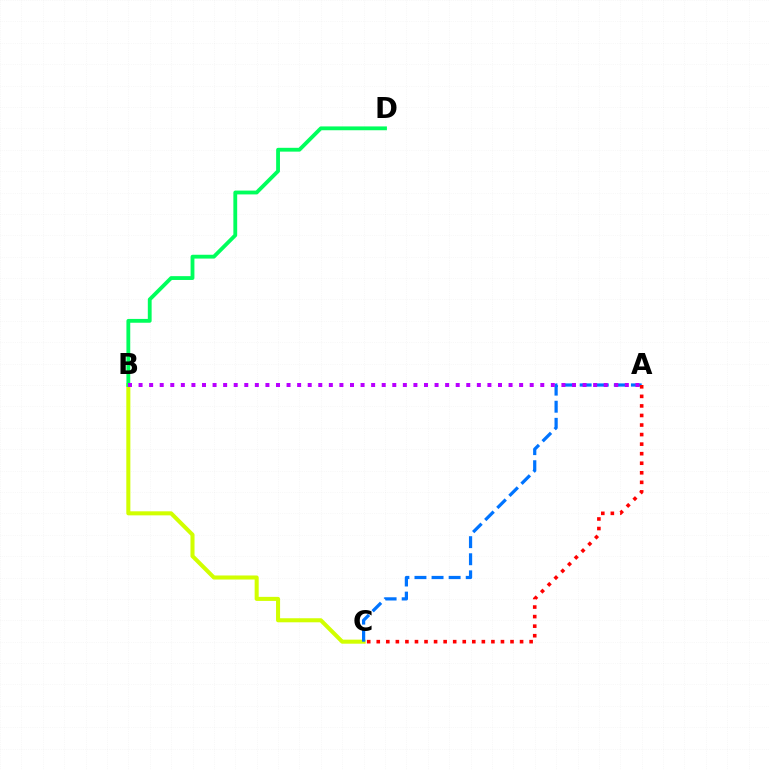{('B', 'C'): [{'color': '#d1ff00', 'line_style': 'solid', 'thickness': 2.91}], ('A', 'C'): [{'color': '#0074ff', 'line_style': 'dashed', 'thickness': 2.32}, {'color': '#ff0000', 'line_style': 'dotted', 'thickness': 2.6}], ('B', 'D'): [{'color': '#00ff5c', 'line_style': 'solid', 'thickness': 2.75}], ('A', 'B'): [{'color': '#b900ff', 'line_style': 'dotted', 'thickness': 2.87}]}